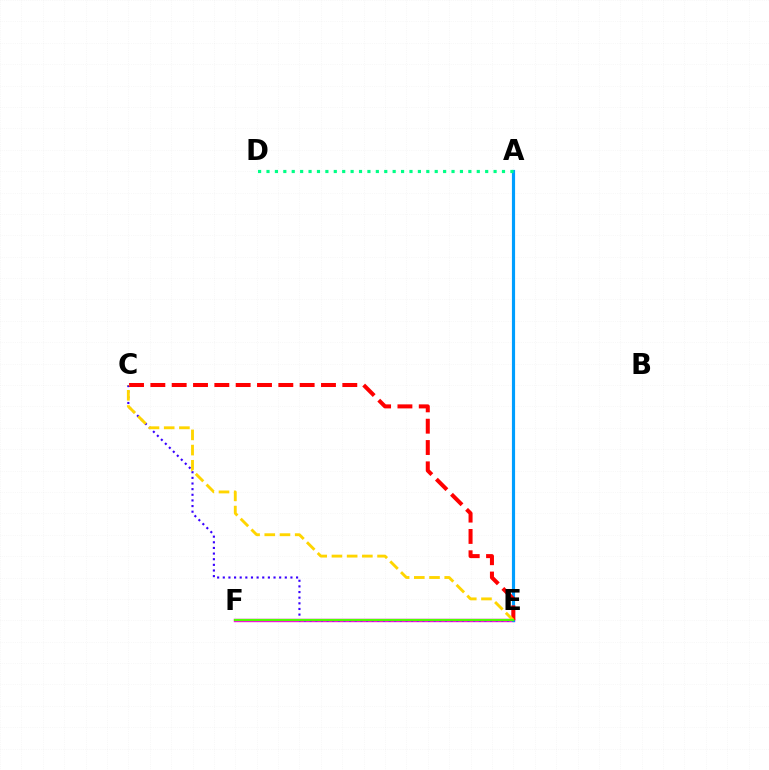{('E', 'F'): [{'color': '#ff00ed', 'line_style': 'solid', 'thickness': 2.46}, {'color': '#4fff00', 'line_style': 'solid', 'thickness': 1.6}], ('A', 'E'): [{'color': '#009eff', 'line_style': 'solid', 'thickness': 2.28}], ('A', 'D'): [{'color': '#00ff86', 'line_style': 'dotted', 'thickness': 2.29}], ('C', 'E'): [{'color': '#3700ff', 'line_style': 'dotted', 'thickness': 1.53}, {'color': '#ff0000', 'line_style': 'dashed', 'thickness': 2.9}, {'color': '#ffd500', 'line_style': 'dashed', 'thickness': 2.07}]}